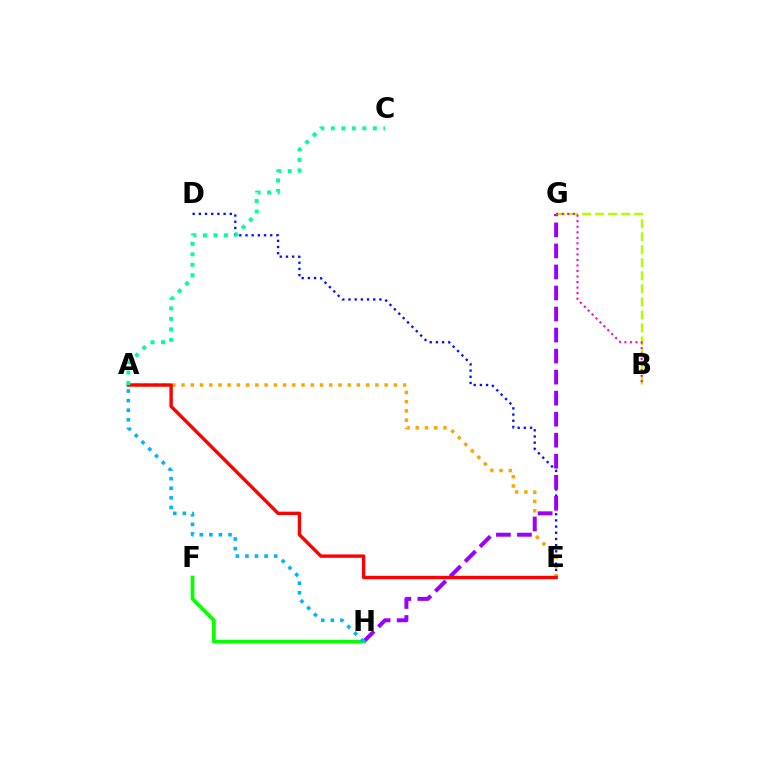{('D', 'E'): [{'color': '#0010ff', 'line_style': 'dotted', 'thickness': 1.68}], ('A', 'E'): [{'color': '#ffa500', 'line_style': 'dotted', 'thickness': 2.51}, {'color': '#ff0000', 'line_style': 'solid', 'thickness': 2.43}], ('G', 'H'): [{'color': '#9b00ff', 'line_style': 'dashed', 'thickness': 2.86}], ('B', 'G'): [{'color': '#b3ff00', 'line_style': 'dashed', 'thickness': 1.77}, {'color': '#ff00bd', 'line_style': 'dotted', 'thickness': 1.5}], ('F', 'H'): [{'color': '#08ff00', 'line_style': 'solid', 'thickness': 2.68}], ('A', 'H'): [{'color': '#00b5ff', 'line_style': 'dotted', 'thickness': 2.6}], ('A', 'C'): [{'color': '#00ff9d', 'line_style': 'dotted', 'thickness': 2.85}]}